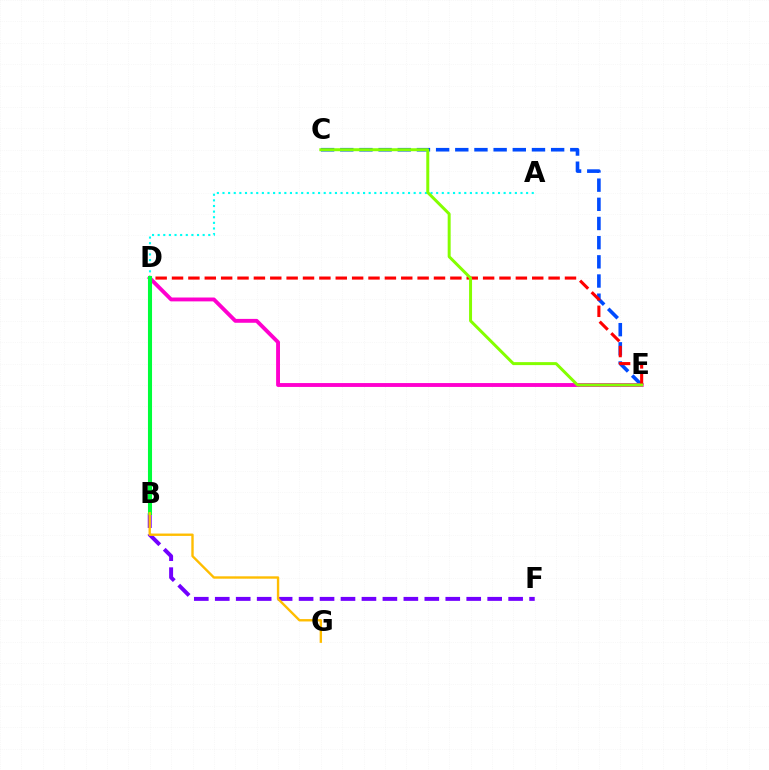{('C', 'E'): [{'color': '#004bff', 'line_style': 'dashed', 'thickness': 2.6}, {'color': '#84ff00', 'line_style': 'solid', 'thickness': 2.15}], ('D', 'E'): [{'color': '#ff00cf', 'line_style': 'solid', 'thickness': 2.79}, {'color': '#ff0000', 'line_style': 'dashed', 'thickness': 2.22}], ('A', 'D'): [{'color': '#00fff6', 'line_style': 'dotted', 'thickness': 1.53}], ('B', 'F'): [{'color': '#7200ff', 'line_style': 'dashed', 'thickness': 2.85}], ('B', 'D'): [{'color': '#00ff39', 'line_style': 'solid', 'thickness': 2.94}], ('B', 'G'): [{'color': '#ffbd00', 'line_style': 'solid', 'thickness': 1.71}]}